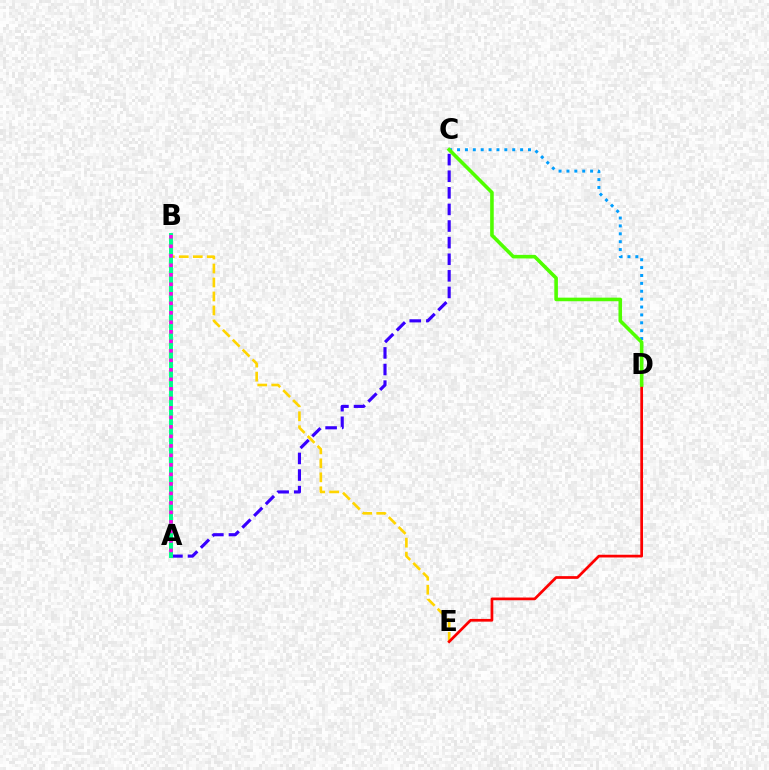{('A', 'C'): [{'color': '#3700ff', 'line_style': 'dashed', 'thickness': 2.26}], ('B', 'E'): [{'color': '#ffd500', 'line_style': 'dashed', 'thickness': 1.9}], ('C', 'D'): [{'color': '#009eff', 'line_style': 'dotted', 'thickness': 2.14}, {'color': '#4fff00', 'line_style': 'solid', 'thickness': 2.58}], ('A', 'B'): [{'color': '#00ff86', 'line_style': 'solid', 'thickness': 2.84}, {'color': '#ff00ed', 'line_style': 'dotted', 'thickness': 2.58}], ('D', 'E'): [{'color': '#ff0000', 'line_style': 'solid', 'thickness': 1.96}]}